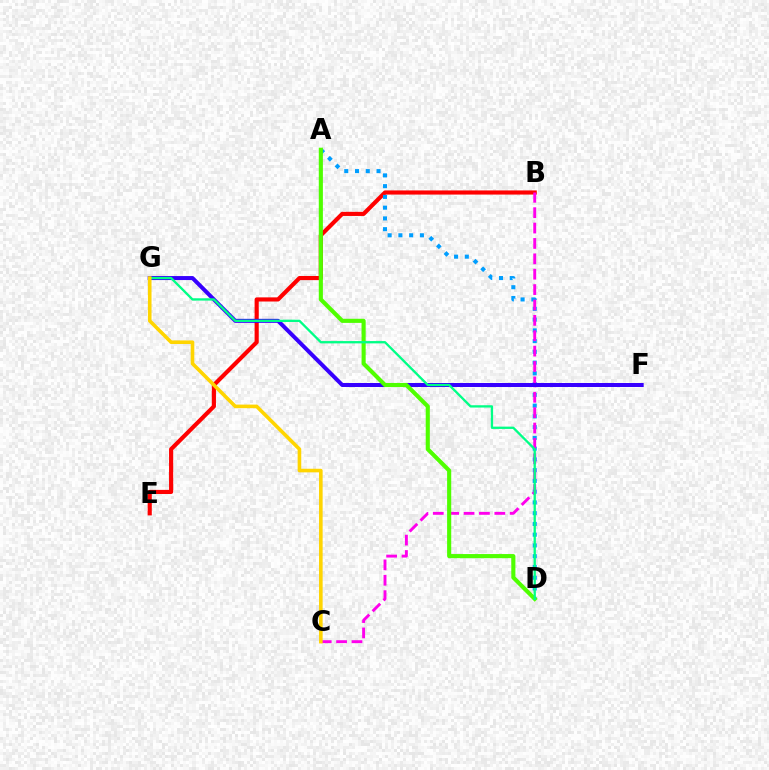{('B', 'E'): [{'color': '#ff0000', 'line_style': 'solid', 'thickness': 2.98}], ('A', 'D'): [{'color': '#009eff', 'line_style': 'dotted', 'thickness': 2.92}, {'color': '#4fff00', 'line_style': 'solid', 'thickness': 2.96}], ('B', 'C'): [{'color': '#ff00ed', 'line_style': 'dashed', 'thickness': 2.09}], ('F', 'G'): [{'color': '#3700ff', 'line_style': 'solid', 'thickness': 2.88}], ('D', 'G'): [{'color': '#00ff86', 'line_style': 'solid', 'thickness': 1.66}], ('C', 'G'): [{'color': '#ffd500', 'line_style': 'solid', 'thickness': 2.59}]}